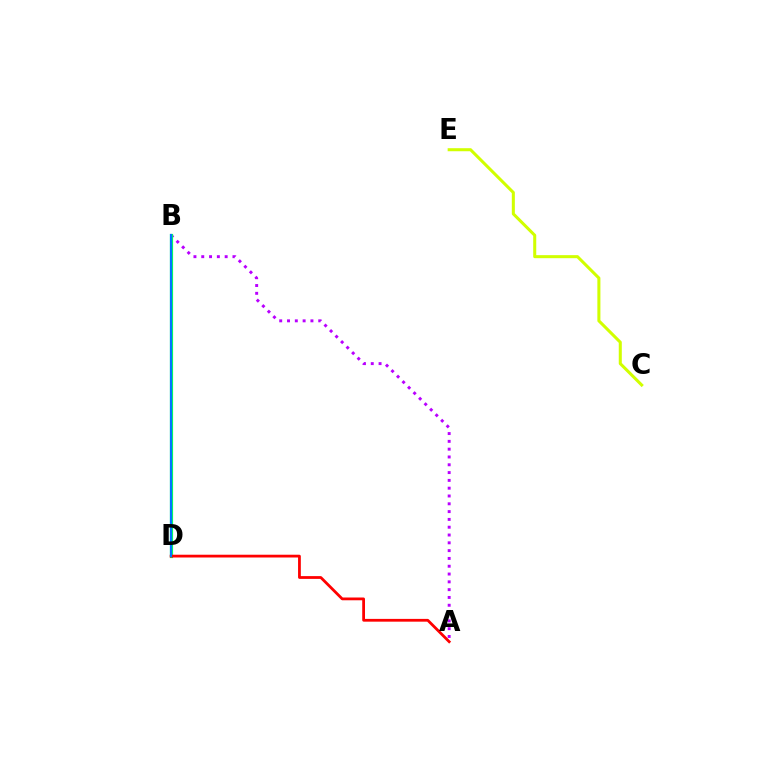{('A', 'B'): [{'color': '#b900ff', 'line_style': 'dotted', 'thickness': 2.12}], ('C', 'E'): [{'color': '#d1ff00', 'line_style': 'solid', 'thickness': 2.19}], ('B', 'D'): [{'color': '#00ff5c', 'line_style': 'solid', 'thickness': 2.3}, {'color': '#0074ff', 'line_style': 'solid', 'thickness': 1.56}], ('A', 'D'): [{'color': '#ff0000', 'line_style': 'solid', 'thickness': 2.0}]}